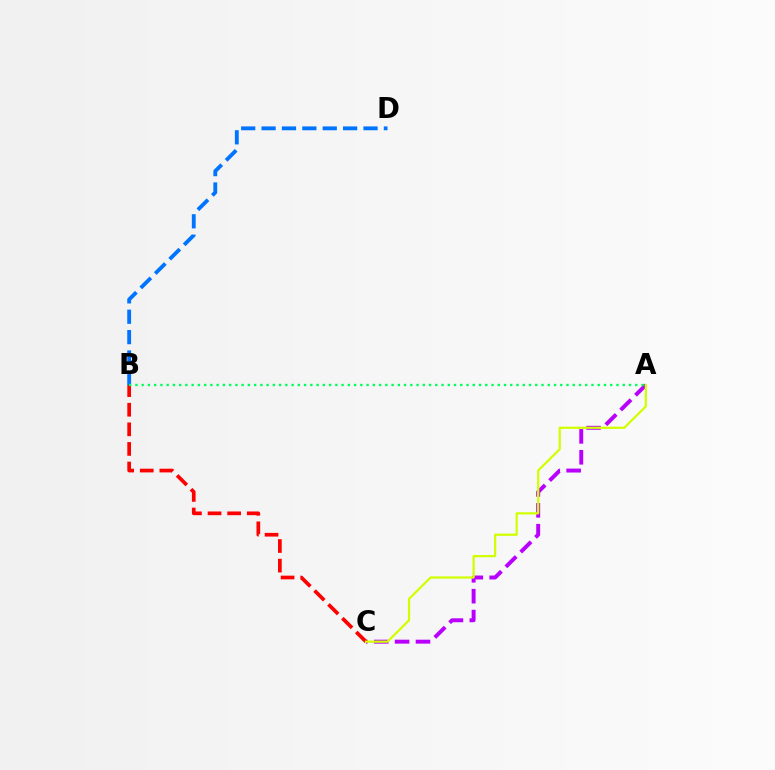{('A', 'C'): [{'color': '#b900ff', 'line_style': 'dashed', 'thickness': 2.84}, {'color': '#d1ff00', 'line_style': 'solid', 'thickness': 1.6}], ('B', 'C'): [{'color': '#ff0000', 'line_style': 'dashed', 'thickness': 2.66}], ('B', 'D'): [{'color': '#0074ff', 'line_style': 'dashed', 'thickness': 2.77}], ('A', 'B'): [{'color': '#00ff5c', 'line_style': 'dotted', 'thickness': 1.7}]}